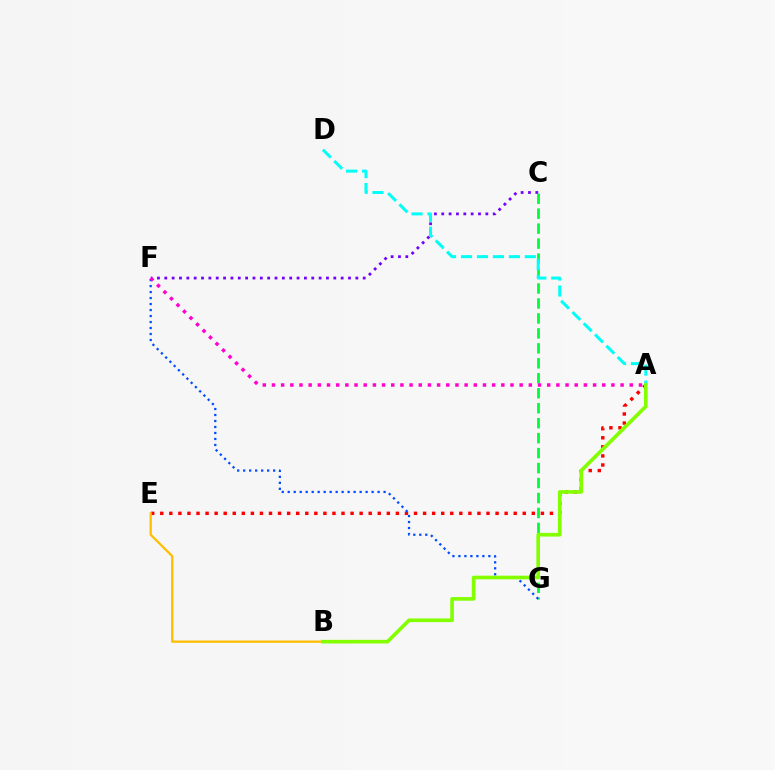{('C', 'F'): [{'color': '#7200ff', 'line_style': 'dotted', 'thickness': 2.0}], ('C', 'G'): [{'color': '#00ff39', 'line_style': 'dashed', 'thickness': 2.03}], ('A', 'E'): [{'color': '#ff0000', 'line_style': 'dotted', 'thickness': 2.46}], ('B', 'E'): [{'color': '#ffbd00', 'line_style': 'solid', 'thickness': 1.62}], ('F', 'G'): [{'color': '#004bff', 'line_style': 'dotted', 'thickness': 1.63}], ('A', 'F'): [{'color': '#ff00cf', 'line_style': 'dotted', 'thickness': 2.49}], ('A', 'D'): [{'color': '#00fff6', 'line_style': 'dashed', 'thickness': 2.17}], ('A', 'B'): [{'color': '#84ff00', 'line_style': 'solid', 'thickness': 2.63}]}